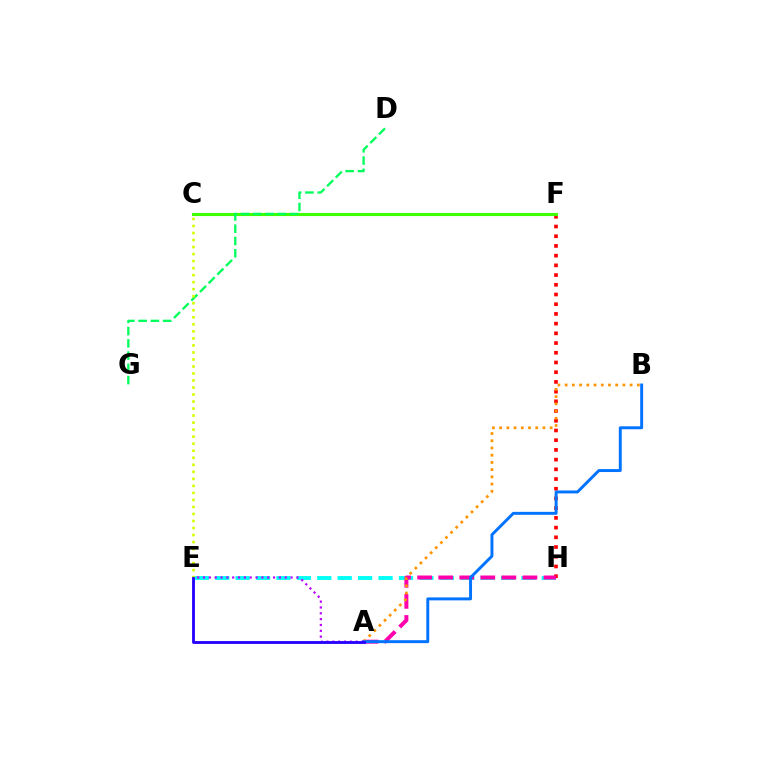{('E', 'H'): [{'color': '#00fff6', 'line_style': 'dashed', 'thickness': 2.77}], ('F', 'H'): [{'color': '#ff0000', 'line_style': 'dotted', 'thickness': 2.64}], ('A', 'H'): [{'color': '#ff00ac', 'line_style': 'dashed', 'thickness': 2.86}], ('A', 'B'): [{'color': '#ff9400', 'line_style': 'dotted', 'thickness': 1.96}, {'color': '#0074ff', 'line_style': 'solid', 'thickness': 2.12}], ('C', 'F'): [{'color': '#3dff00', 'line_style': 'solid', 'thickness': 2.23}], ('D', 'G'): [{'color': '#00ff5c', 'line_style': 'dashed', 'thickness': 1.67}], ('A', 'E'): [{'color': '#b900ff', 'line_style': 'dotted', 'thickness': 1.59}, {'color': '#2500ff', 'line_style': 'solid', 'thickness': 2.03}], ('C', 'E'): [{'color': '#d1ff00', 'line_style': 'dotted', 'thickness': 1.91}]}